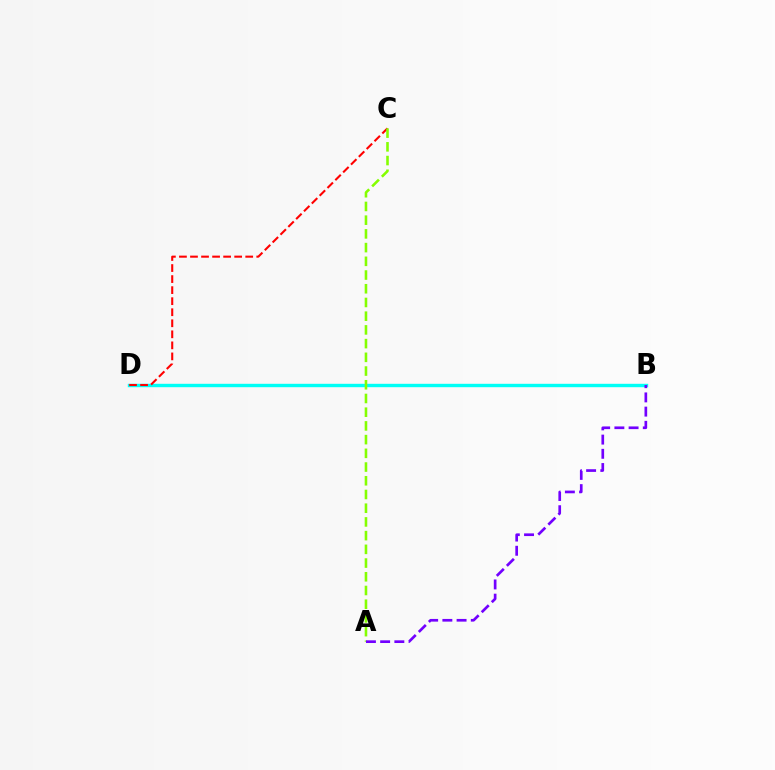{('B', 'D'): [{'color': '#00fff6', 'line_style': 'solid', 'thickness': 2.45}], ('C', 'D'): [{'color': '#ff0000', 'line_style': 'dashed', 'thickness': 1.5}], ('A', 'C'): [{'color': '#84ff00', 'line_style': 'dashed', 'thickness': 1.86}], ('A', 'B'): [{'color': '#7200ff', 'line_style': 'dashed', 'thickness': 1.93}]}